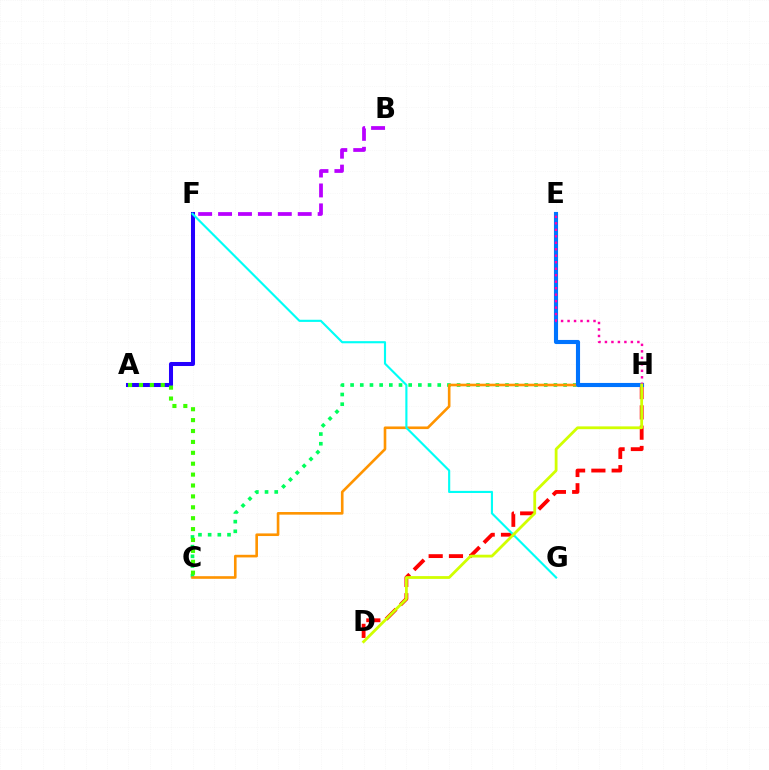{('C', 'H'): [{'color': '#00ff5c', 'line_style': 'dotted', 'thickness': 2.63}, {'color': '#ff9400', 'line_style': 'solid', 'thickness': 1.89}], ('D', 'H'): [{'color': '#ff0000', 'line_style': 'dashed', 'thickness': 2.76}, {'color': '#d1ff00', 'line_style': 'solid', 'thickness': 2.01}], ('E', 'H'): [{'color': '#0074ff', 'line_style': 'solid', 'thickness': 2.96}, {'color': '#ff00ac', 'line_style': 'dotted', 'thickness': 1.76}], ('A', 'F'): [{'color': '#2500ff', 'line_style': 'solid', 'thickness': 2.9}], ('A', 'C'): [{'color': '#3dff00', 'line_style': 'dotted', 'thickness': 2.96}], ('F', 'G'): [{'color': '#00fff6', 'line_style': 'solid', 'thickness': 1.54}], ('B', 'F'): [{'color': '#b900ff', 'line_style': 'dashed', 'thickness': 2.71}]}